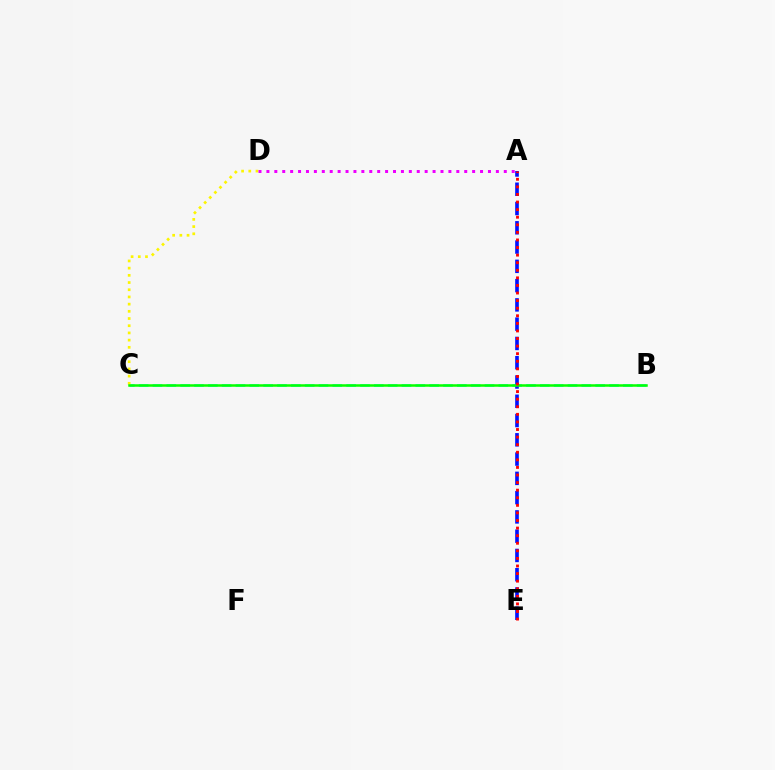{('B', 'C'): [{'color': '#00fff6', 'line_style': 'dashed', 'thickness': 1.88}, {'color': '#08ff00', 'line_style': 'solid', 'thickness': 1.8}], ('C', 'D'): [{'color': '#fcf500', 'line_style': 'dotted', 'thickness': 1.96}], ('A', 'E'): [{'color': '#0010ff', 'line_style': 'dashed', 'thickness': 2.62}, {'color': '#ff0000', 'line_style': 'dotted', 'thickness': 2.06}], ('A', 'D'): [{'color': '#ee00ff', 'line_style': 'dotted', 'thickness': 2.15}]}